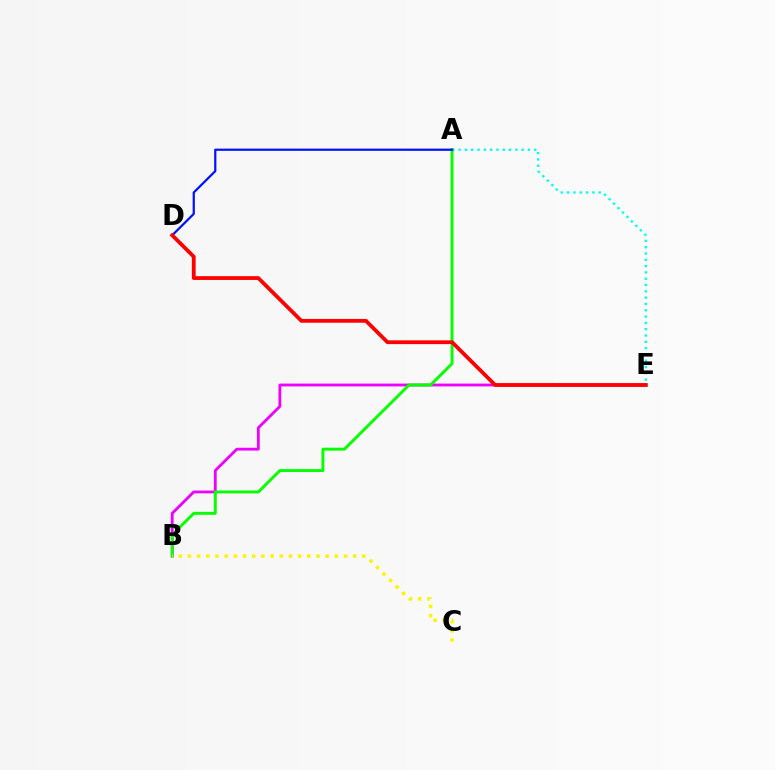{('A', 'E'): [{'color': '#00fff6', 'line_style': 'dotted', 'thickness': 1.71}], ('B', 'E'): [{'color': '#ee00ff', 'line_style': 'solid', 'thickness': 2.02}], ('A', 'B'): [{'color': '#08ff00', 'line_style': 'solid', 'thickness': 2.11}], ('A', 'D'): [{'color': '#0010ff', 'line_style': 'solid', 'thickness': 1.59}], ('D', 'E'): [{'color': '#ff0000', 'line_style': 'solid', 'thickness': 2.72}], ('B', 'C'): [{'color': '#fcf500', 'line_style': 'dotted', 'thickness': 2.49}]}